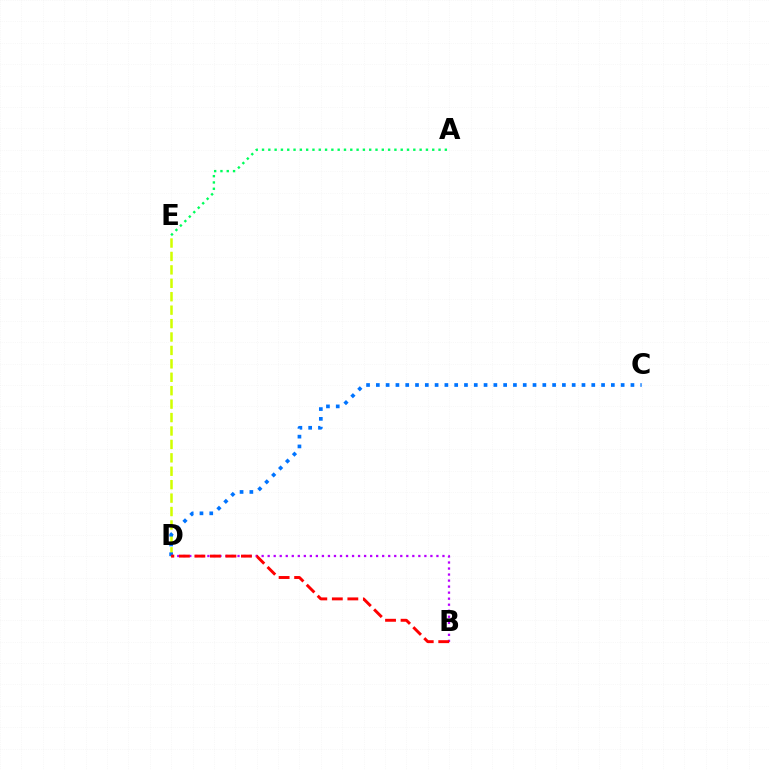{('A', 'E'): [{'color': '#00ff5c', 'line_style': 'dotted', 'thickness': 1.71}], ('D', 'E'): [{'color': '#d1ff00', 'line_style': 'dashed', 'thickness': 1.82}], ('B', 'D'): [{'color': '#b900ff', 'line_style': 'dotted', 'thickness': 1.64}, {'color': '#ff0000', 'line_style': 'dashed', 'thickness': 2.11}], ('C', 'D'): [{'color': '#0074ff', 'line_style': 'dotted', 'thickness': 2.66}]}